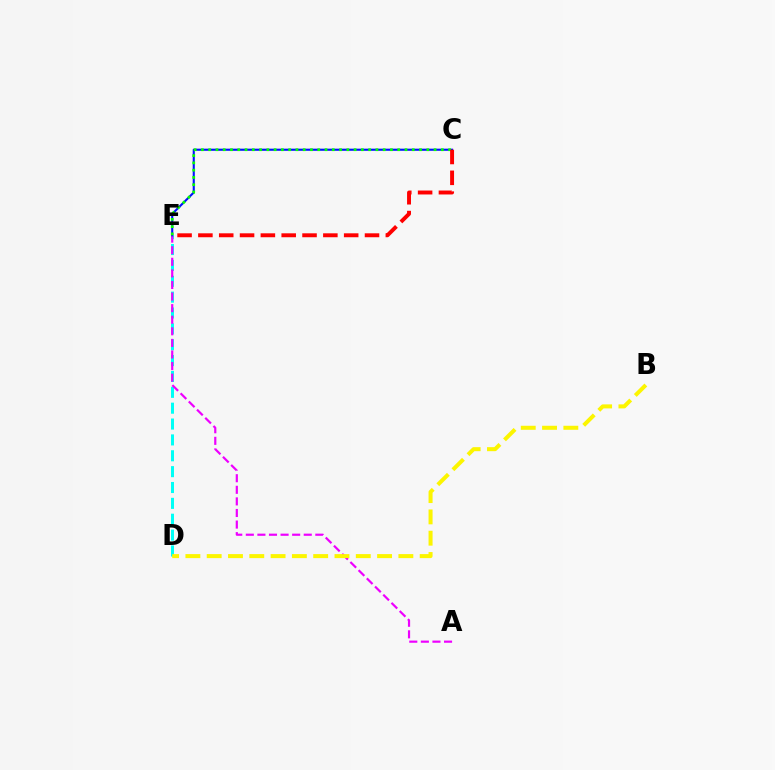{('D', 'E'): [{'color': '#00fff6', 'line_style': 'dashed', 'thickness': 2.16}], ('A', 'E'): [{'color': '#ee00ff', 'line_style': 'dashed', 'thickness': 1.57}], ('C', 'E'): [{'color': '#0010ff', 'line_style': 'solid', 'thickness': 1.52}, {'color': '#08ff00', 'line_style': 'dotted', 'thickness': 1.98}, {'color': '#ff0000', 'line_style': 'dashed', 'thickness': 2.83}], ('B', 'D'): [{'color': '#fcf500', 'line_style': 'dashed', 'thickness': 2.89}]}